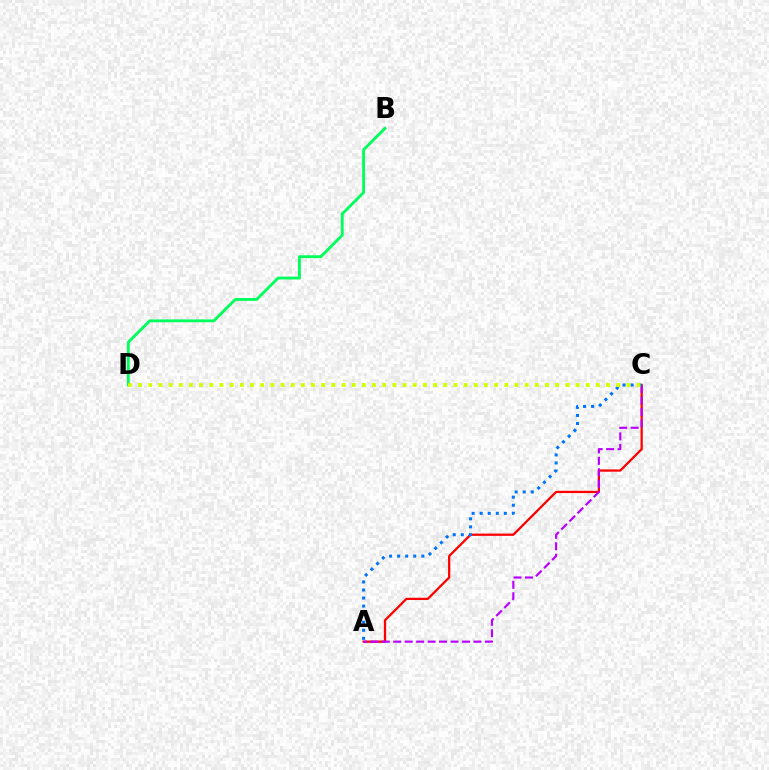{('B', 'D'): [{'color': '#00ff5c', 'line_style': 'solid', 'thickness': 2.05}], ('A', 'C'): [{'color': '#ff0000', 'line_style': 'solid', 'thickness': 1.63}, {'color': '#b900ff', 'line_style': 'dashed', 'thickness': 1.56}, {'color': '#0074ff', 'line_style': 'dotted', 'thickness': 2.19}], ('C', 'D'): [{'color': '#d1ff00', 'line_style': 'dotted', 'thickness': 2.76}]}